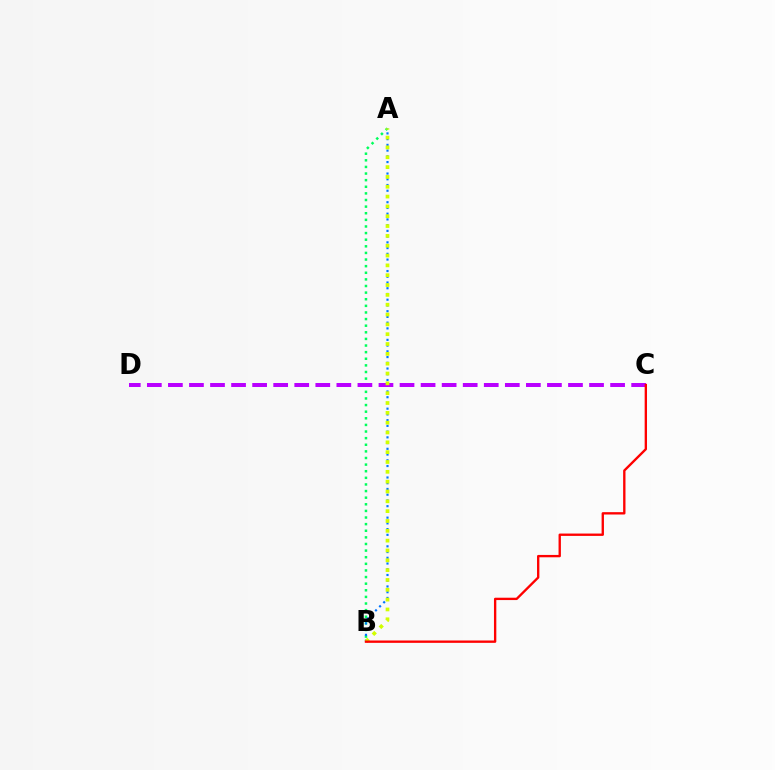{('A', 'B'): [{'color': '#00ff5c', 'line_style': 'dotted', 'thickness': 1.8}, {'color': '#0074ff', 'line_style': 'dotted', 'thickness': 1.56}, {'color': '#d1ff00', 'line_style': 'dotted', 'thickness': 2.67}], ('C', 'D'): [{'color': '#b900ff', 'line_style': 'dashed', 'thickness': 2.86}], ('B', 'C'): [{'color': '#ff0000', 'line_style': 'solid', 'thickness': 1.69}]}